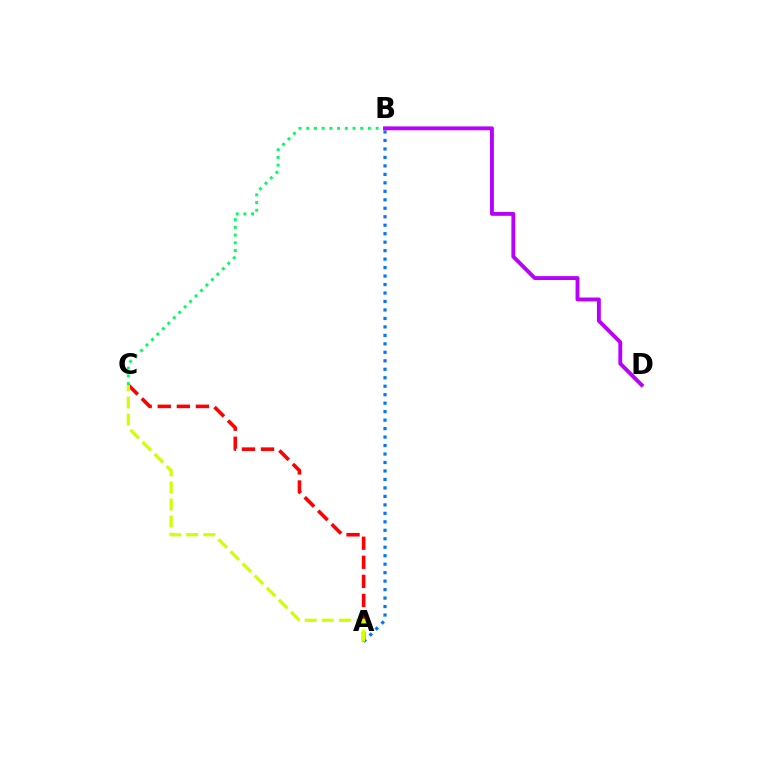{('A', 'B'): [{'color': '#0074ff', 'line_style': 'dotted', 'thickness': 2.3}], ('A', 'C'): [{'color': '#ff0000', 'line_style': 'dashed', 'thickness': 2.59}, {'color': '#d1ff00', 'line_style': 'dashed', 'thickness': 2.32}], ('B', 'C'): [{'color': '#00ff5c', 'line_style': 'dotted', 'thickness': 2.09}], ('B', 'D'): [{'color': '#b900ff', 'line_style': 'solid', 'thickness': 2.79}]}